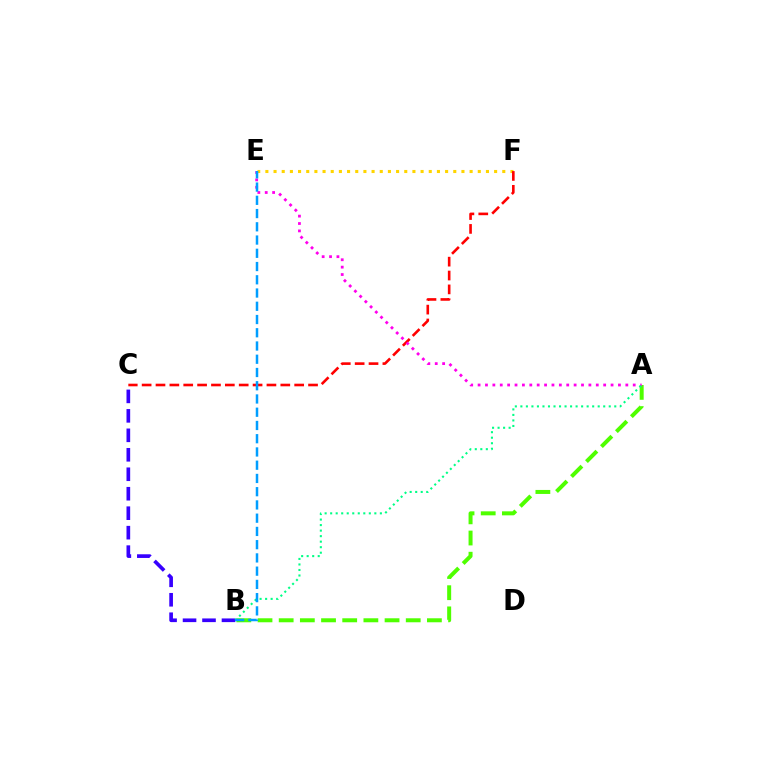{('E', 'F'): [{'color': '#ffd500', 'line_style': 'dotted', 'thickness': 2.22}], ('B', 'C'): [{'color': '#3700ff', 'line_style': 'dashed', 'thickness': 2.64}], ('A', 'B'): [{'color': '#4fff00', 'line_style': 'dashed', 'thickness': 2.88}, {'color': '#00ff86', 'line_style': 'dotted', 'thickness': 1.5}], ('C', 'F'): [{'color': '#ff0000', 'line_style': 'dashed', 'thickness': 1.88}], ('A', 'E'): [{'color': '#ff00ed', 'line_style': 'dotted', 'thickness': 2.01}], ('B', 'E'): [{'color': '#009eff', 'line_style': 'dashed', 'thickness': 1.8}]}